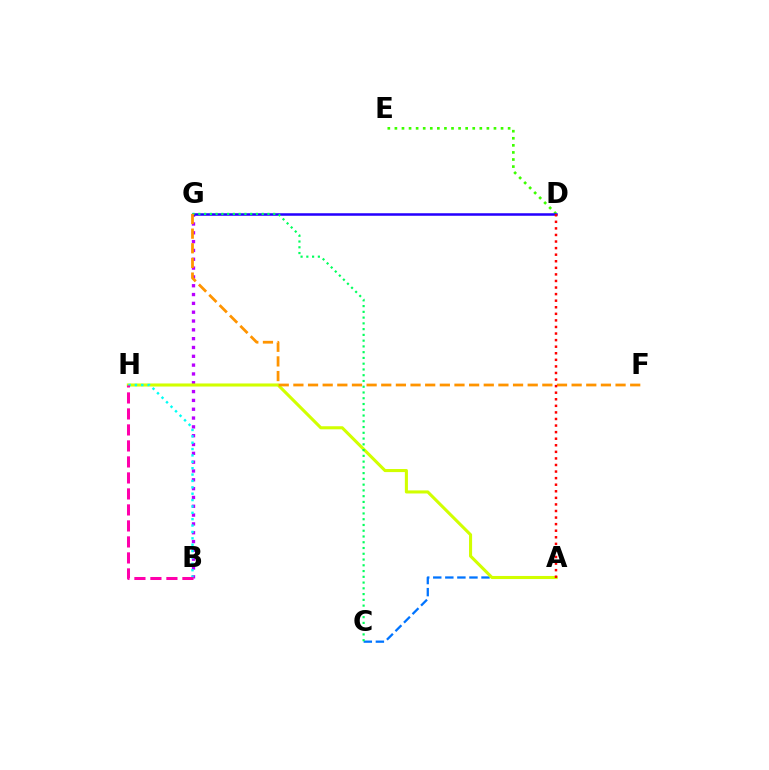{('D', 'E'): [{'color': '#3dff00', 'line_style': 'dotted', 'thickness': 1.92}], ('B', 'G'): [{'color': '#b900ff', 'line_style': 'dotted', 'thickness': 2.4}], ('A', 'C'): [{'color': '#0074ff', 'line_style': 'dashed', 'thickness': 1.64}], ('A', 'H'): [{'color': '#d1ff00', 'line_style': 'solid', 'thickness': 2.21}], ('B', 'H'): [{'color': '#00fff6', 'line_style': 'dotted', 'thickness': 1.73}, {'color': '#ff00ac', 'line_style': 'dashed', 'thickness': 2.17}], ('D', 'G'): [{'color': '#2500ff', 'line_style': 'solid', 'thickness': 1.82}], ('C', 'G'): [{'color': '#00ff5c', 'line_style': 'dotted', 'thickness': 1.56}], ('F', 'G'): [{'color': '#ff9400', 'line_style': 'dashed', 'thickness': 1.99}], ('A', 'D'): [{'color': '#ff0000', 'line_style': 'dotted', 'thickness': 1.79}]}